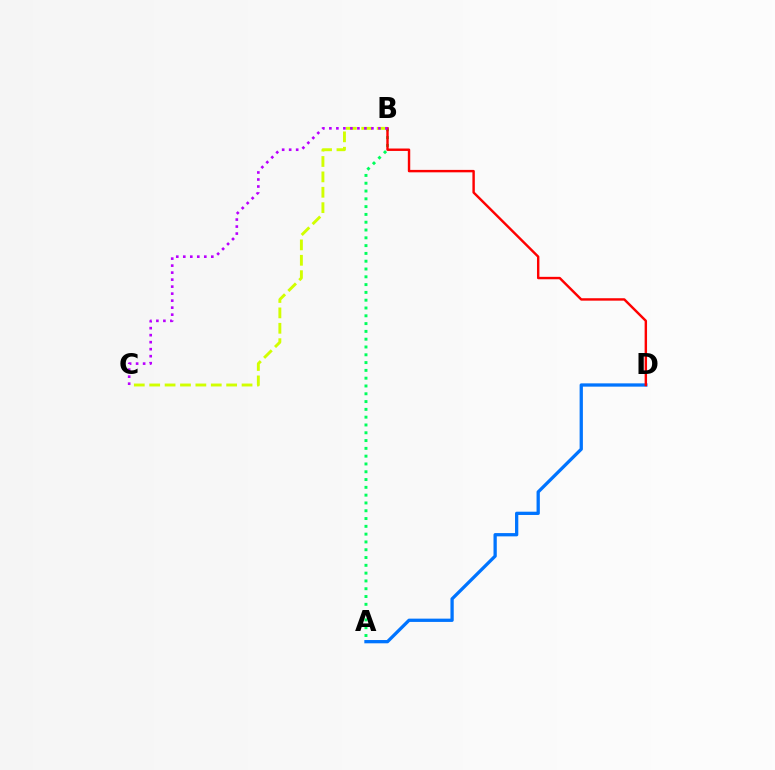{('A', 'B'): [{'color': '#00ff5c', 'line_style': 'dotted', 'thickness': 2.12}], ('B', 'C'): [{'color': '#d1ff00', 'line_style': 'dashed', 'thickness': 2.09}, {'color': '#b900ff', 'line_style': 'dotted', 'thickness': 1.9}], ('A', 'D'): [{'color': '#0074ff', 'line_style': 'solid', 'thickness': 2.36}], ('B', 'D'): [{'color': '#ff0000', 'line_style': 'solid', 'thickness': 1.75}]}